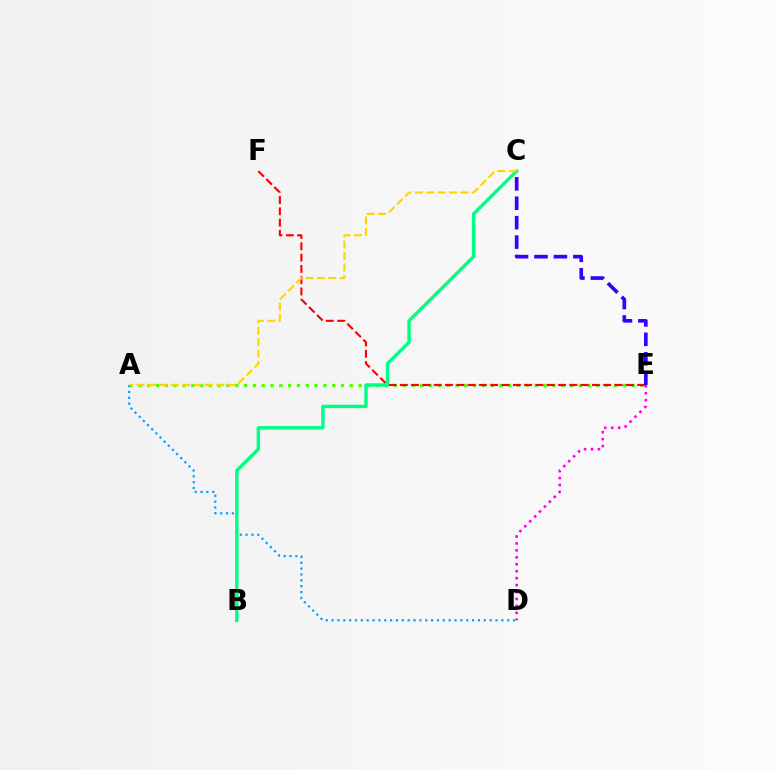{('A', 'E'): [{'color': '#4fff00', 'line_style': 'dotted', 'thickness': 2.39}], ('D', 'E'): [{'color': '#ff00ed', 'line_style': 'dotted', 'thickness': 1.89}], ('A', 'D'): [{'color': '#009eff', 'line_style': 'dotted', 'thickness': 1.59}], ('E', 'F'): [{'color': '#ff0000', 'line_style': 'dashed', 'thickness': 1.54}], ('B', 'C'): [{'color': '#00ff86', 'line_style': 'solid', 'thickness': 2.45}], ('A', 'C'): [{'color': '#ffd500', 'line_style': 'dashed', 'thickness': 1.55}], ('C', 'E'): [{'color': '#3700ff', 'line_style': 'dashed', 'thickness': 2.64}]}